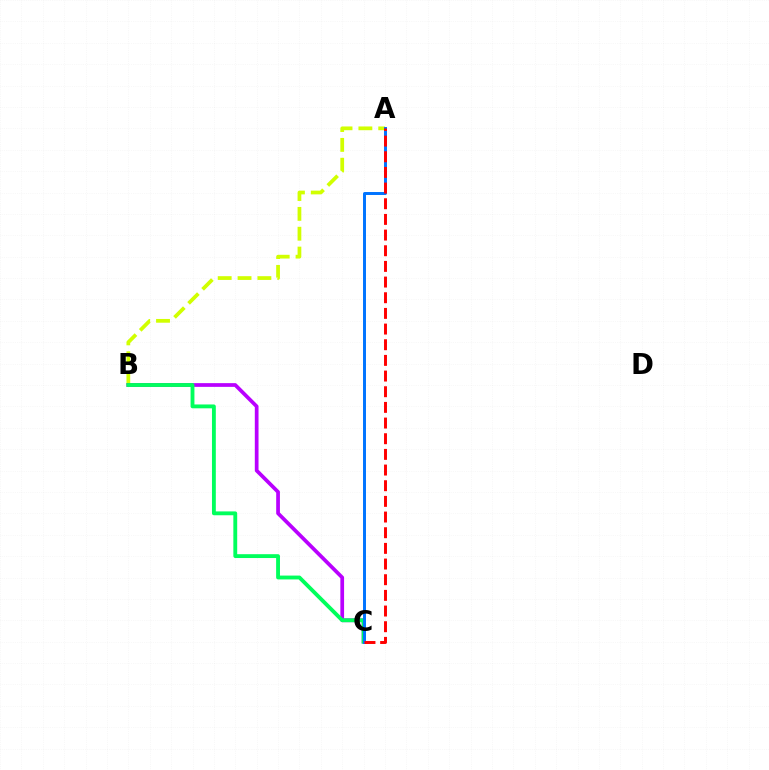{('A', 'B'): [{'color': '#d1ff00', 'line_style': 'dashed', 'thickness': 2.7}], ('B', 'C'): [{'color': '#b900ff', 'line_style': 'solid', 'thickness': 2.68}, {'color': '#00ff5c', 'line_style': 'solid', 'thickness': 2.77}], ('A', 'C'): [{'color': '#0074ff', 'line_style': 'solid', 'thickness': 2.13}, {'color': '#ff0000', 'line_style': 'dashed', 'thickness': 2.13}]}